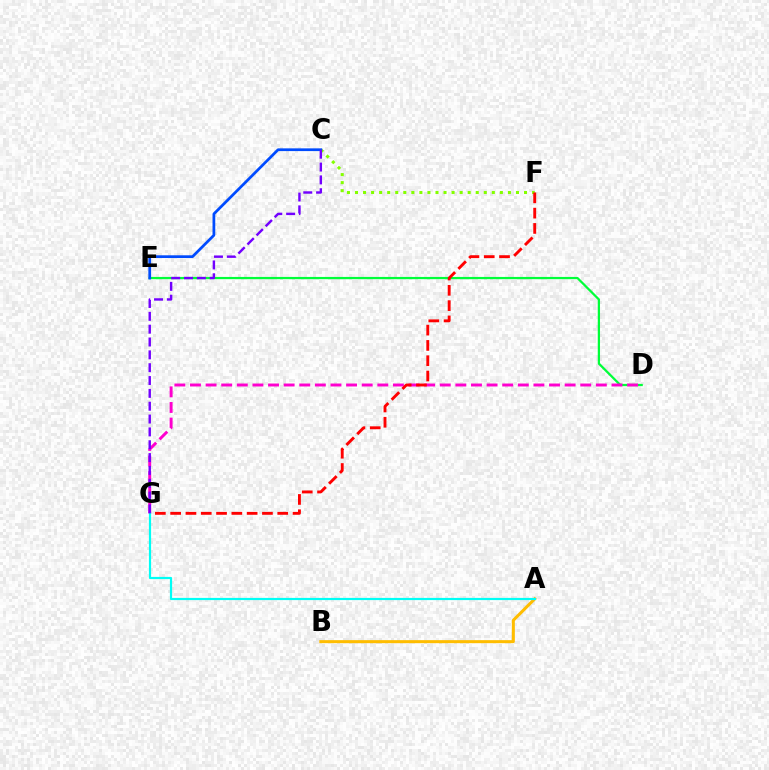{('D', 'E'): [{'color': '#00ff39', 'line_style': 'solid', 'thickness': 1.62}], ('A', 'B'): [{'color': '#ffbd00', 'line_style': 'solid', 'thickness': 2.18}], ('C', 'F'): [{'color': '#84ff00', 'line_style': 'dotted', 'thickness': 2.19}], ('D', 'G'): [{'color': '#ff00cf', 'line_style': 'dashed', 'thickness': 2.12}], ('C', 'E'): [{'color': '#004bff', 'line_style': 'solid', 'thickness': 1.97}], ('F', 'G'): [{'color': '#ff0000', 'line_style': 'dashed', 'thickness': 2.08}], ('A', 'G'): [{'color': '#00fff6', 'line_style': 'solid', 'thickness': 1.58}], ('C', 'G'): [{'color': '#7200ff', 'line_style': 'dashed', 'thickness': 1.74}]}